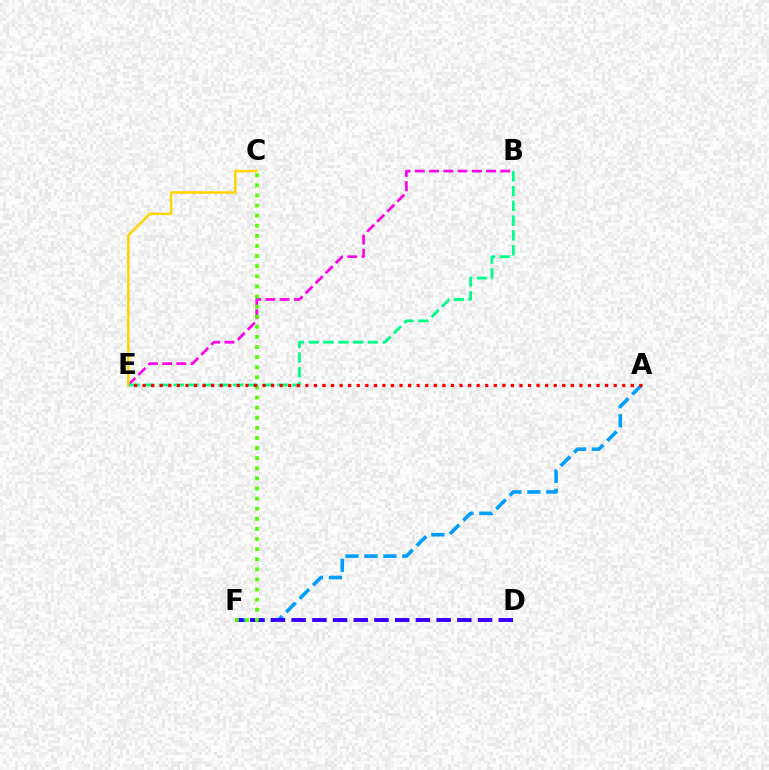{('A', 'F'): [{'color': '#009eff', 'line_style': 'dashed', 'thickness': 2.57}], ('B', 'E'): [{'color': '#ff00ed', 'line_style': 'dashed', 'thickness': 1.93}, {'color': '#00ff86', 'line_style': 'dashed', 'thickness': 2.01}], ('D', 'F'): [{'color': '#3700ff', 'line_style': 'dashed', 'thickness': 2.81}], ('C', 'E'): [{'color': '#ffd500', 'line_style': 'solid', 'thickness': 1.79}], ('C', 'F'): [{'color': '#4fff00', 'line_style': 'dotted', 'thickness': 2.75}], ('A', 'E'): [{'color': '#ff0000', 'line_style': 'dotted', 'thickness': 2.33}]}